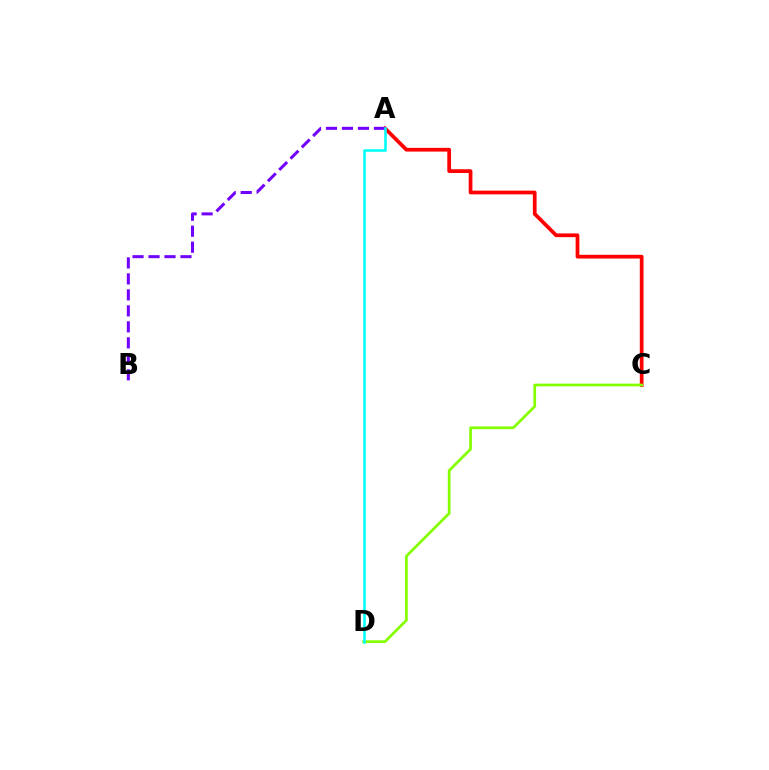{('A', 'C'): [{'color': '#ff0000', 'line_style': 'solid', 'thickness': 2.69}], ('A', 'B'): [{'color': '#7200ff', 'line_style': 'dashed', 'thickness': 2.17}], ('C', 'D'): [{'color': '#84ff00', 'line_style': 'solid', 'thickness': 1.96}], ('A', 'D'): [{'color': '#00fff6', 'line_style': 'solid', 'thickness': 1.85}]}